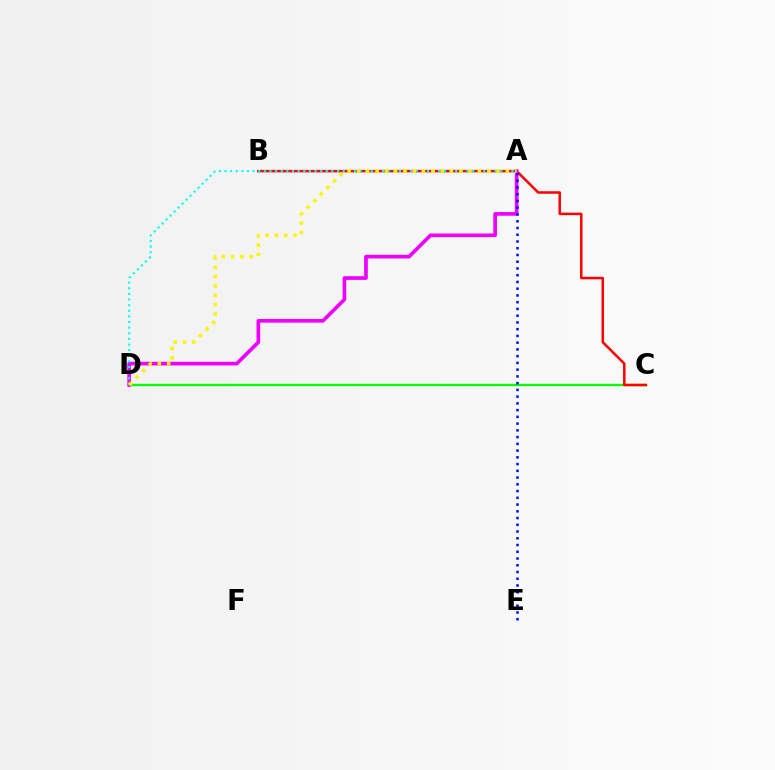{('C', 'D'): [{'color': '#08ff00', 'line_style': 'solid', 'thickness': 1.69}], ('B', 'C'): [{'color': '#ff0000', 'line_style': 'solid', 'thickness': 1.8}], ('A', 'D'): [{'color': '#ee00ff', 'line_style': 'solid', 'thickness': 2.63}, {'color': '#00fff6', 'line_style': 'dotted', 'thickness': 1.53}, {'color': '#fcf500', 'line_style': 'dotted', 'thickness': 2.53}], ('A', 'E'): [{'color': '#0010ff', 'line_style': 'dotted', 'thickness': 1.83}]}